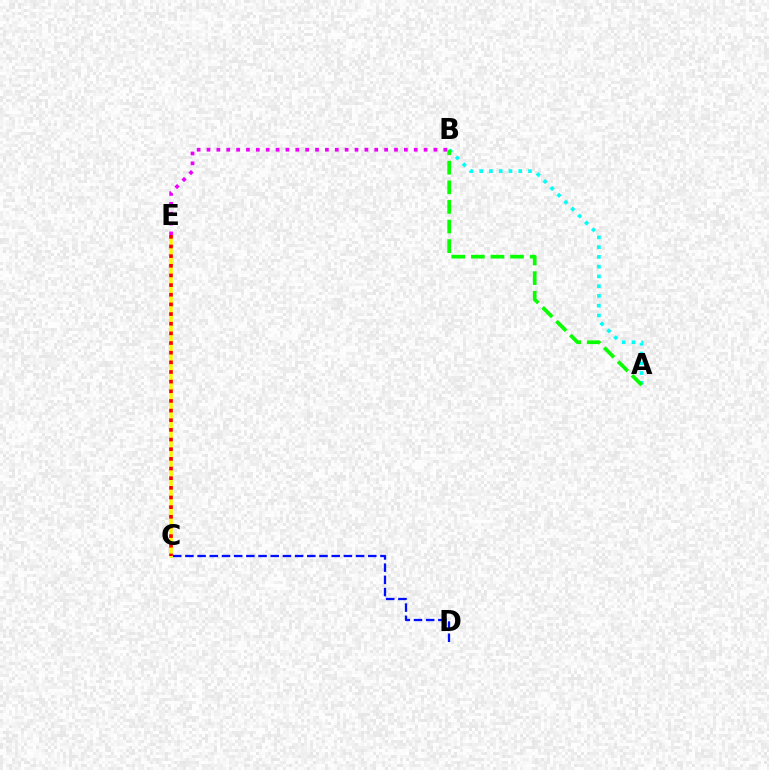{('C', 'E'): [{'color': '#fcf500', 'line_style': 'solid', 'thickness': 2.56}, {'color': '#ff0000', 'line_style': 'dotted', 'thickness': 2.62}], ('A', 'B'): [{'color': '#00fff6', 'line_style': 'dotted', 'thickness': 2.65}, {'color': '#08ff00', 'line_style': 'dashed', 'thickness': 2.66}], ('B', 'E'): [{'color': '#ee00ff', 'line_style': 'dotted', 'thickness': 2.68}], ('C', 'D'): [{'color': '#0010ff', 'line_style': 'dashed', 'thickness': 1.66}]}